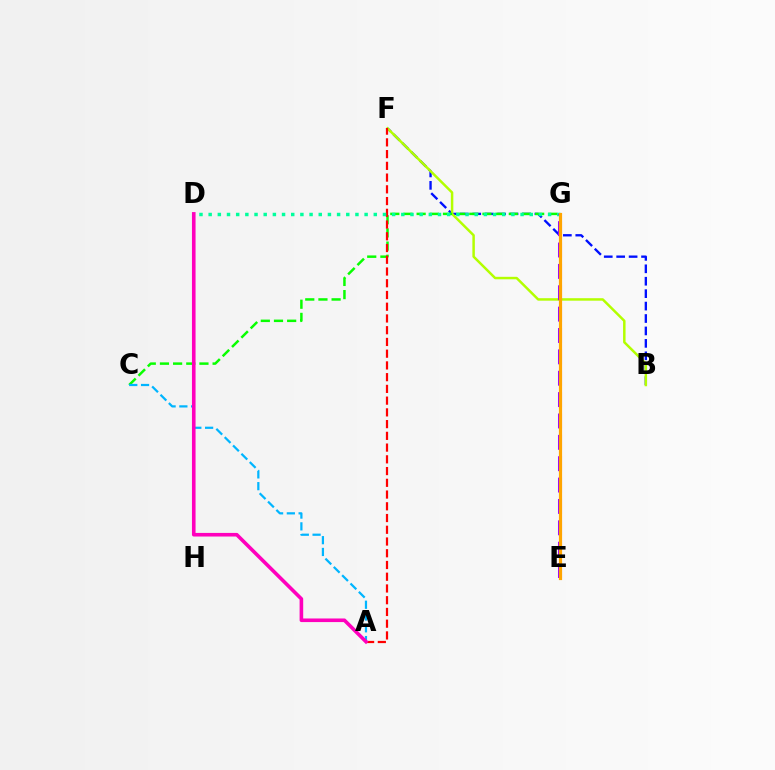{('B', 'F'): [{'color': '#0010ff', 'line_style': 'dashed', 'thickness': 1.69}, {'color': '#b3ff00', 'line_style': 'solid', 'thickness': 1.79}], ('C', 'G'): [{'color': '#08ff00', 'line_style': 'dashed', 'thickness': 1.79}], ('A', 'F'): [{'color': '#ff0000', 'line_style': 'dashed', 'thickness': 1.59}], ('A', 'C'): [{'color': '#00b5ff', 'line_style': 'dashed', 'thickness': 1.6}], ('A', 'D'): [{'color': '#ff00bd', 'line_style': 'solid', 'thickness': 2.59}], ('D', 'G'): [{'color': '#00ff9d', 'line_style': 'dotted', 'thickness': 2.49}], ('E', 'G'): [{'color': '#9b00ff', 'line_style': 'dashed', 'thickness': 2.9}, {'color': '#ffa500', 'line_style': 'solid', 'thickness': 2.29}]}